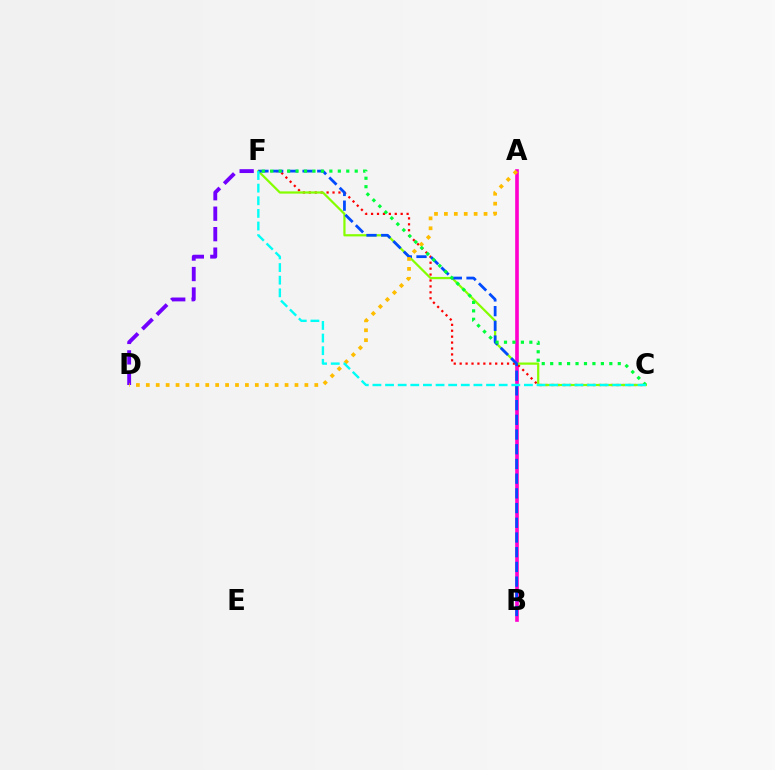{('A', 'B'): [{'color': '#ff00cf', 'line_style': 'solid', 'thickness': 2.63}], ('C', 'F'): [{'color': '#ff0000', 'line_style': 'dotted', 'thickness': 1.61}, {'color': '#84ff00', 'line_style': 'solid', 'thickness': 1.6}, {'color': '#00ff39', 'line_style': 'dotted', 'thickness': 2.3}, {'color': '#00fff6', 'line_style': 'dashed', 'thickness': 1.72}], ('B', 'F'): [{'color': '#004bff', 'line_style': 'dashed', 'thickness': 2.0}], ('D', 'F'): [{'color': '#7200ff', 'line_style': 'dashed', 'thickness': 2.78}], ('A', 'D'): [{'color': '#ffbd00', 'line_style': 'dotted', 'thickness': 2.69}]}